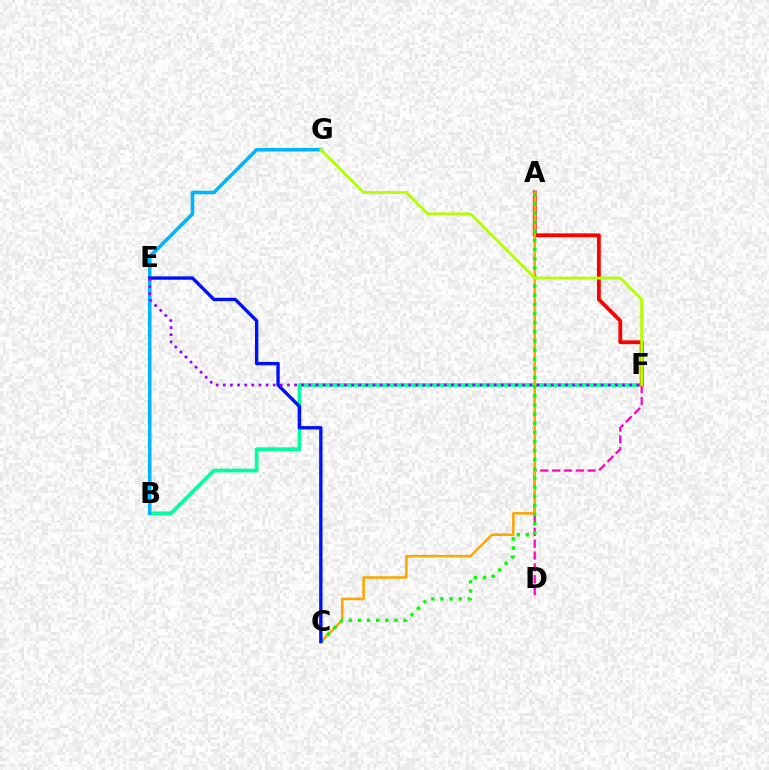{('B', 'F'): [{'color': '#00ff9d', 'line_style': 'solid', 'thickness': 2.68}], ('B', 'G'): [{'color': '#00b5ff', 'line_style': 'solid', 'thickness': 2.57}], ('A', 'F'): [{'color': '#ff0000', 'line_style': 'solid', 'thickness': 2.75}], ('D', 'F'): [{'color': '#ff00bd', 'line_style': 'dashed', 'thickness': 1.61}], ('A', 'C'): [{'color': '#ffa500', 'line_style': 'solid', 'thickness': 1.81}, {'color': '#08ff00', 'line_style': 'dotted', 'thickness': 2.48}], ('F', 'G'): [{'color': '#b3ff00', 'line_style': 'solid', 'thickness': 2.05}], ('C', 'E'): [{'color': '#0010ff', 'line_style': 'solid', 'thickness': 2.42}], ('E', 'F'): [{'color': '#9b00ff', 'line_style': 'dotted', 'thickness': 1.94}]}